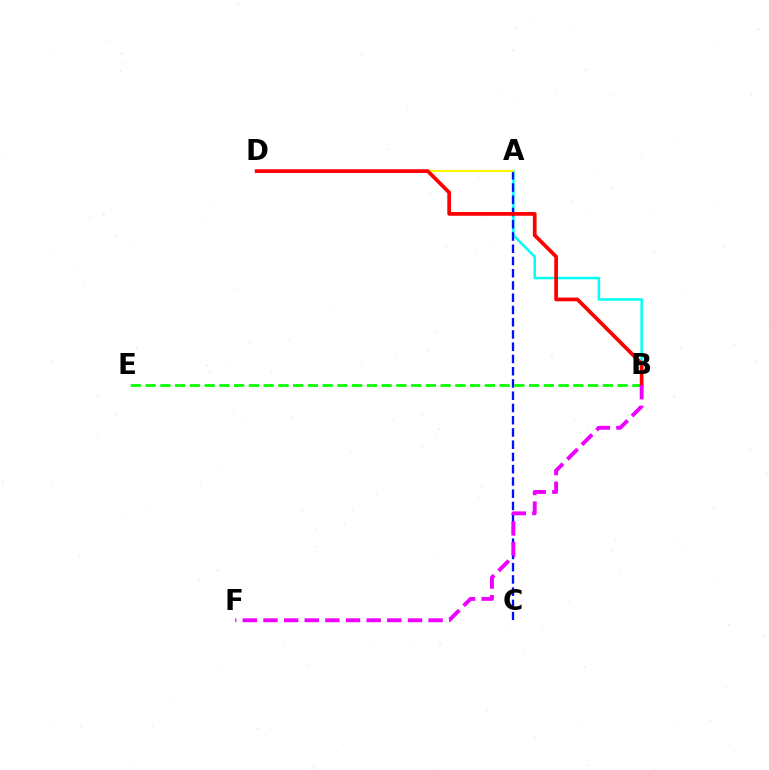{('A', 'B'): [{'color': '#00fff6', 'line_style': 'solid', 'thickness': 1.8}], ('A', 'C'): [{'color': '#0010ff', 'line_style': 'dashed', 'thickness': 1.66}], ('B', 'E'): [{'color': '#08ff00', 'line_style': 'dashed', 'thickness': 2.0}], ('A', 'D'): [{'color': '#fcf500', 'line_style': 'solid', 'thickness': 1.57}], ('B', 'D'): [{'color': '#ff0000', 'line_style': 'solid', 'thickness': 2.69}], ('B', 'F'): [{'color': '#ee00ff', 'line_style': 'dashed', 'thickness': 2.8}]}